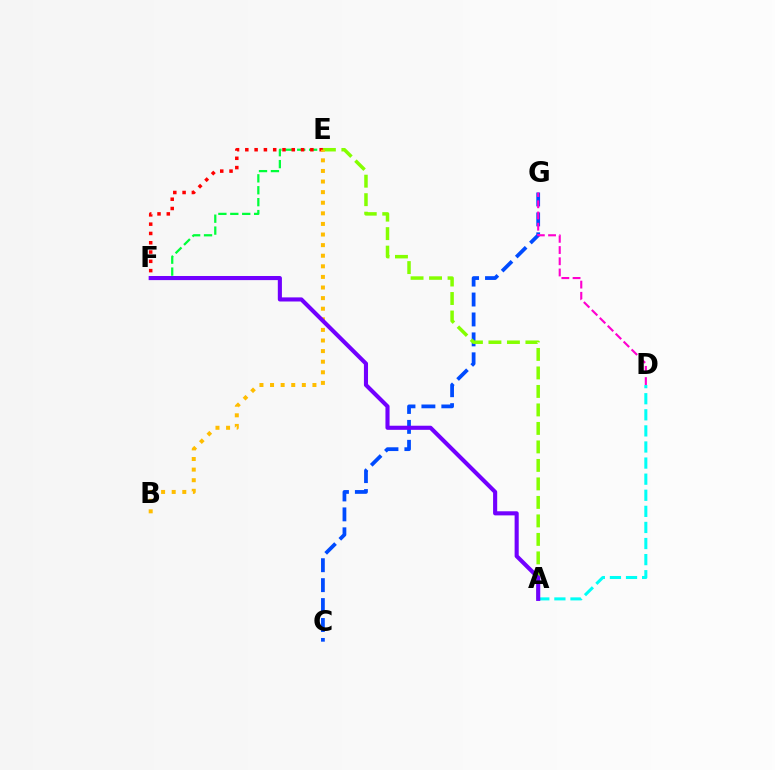{('A', 'D'): [{'color': '#00fff6', 'line_style': 'dashed', 'thickness': 2.19}], ('E', 'F'): [{'color': '#00ff39', 'line_style': 'dashed', 'thickness': 1.62}, {'color': '#ff0000', 'line_style': 'dotted', 'thickness': 2.52}], ('C', 'G'): [{'color': '#004bff', 'line_style': 'dashed', 'thickness': 2.71}], ('A', 'E'): [{'color': '#84ff00', 'line_style': 'dashed', 'thickness': 2.51}], ('D', 'G'): [{'color': '#ff00cf', 'line_style': 'dashed', 'thickness': 1.52}], ('B', 'E'): [{'color': '#ffbd00', 'line_style': 'dotted', 'thickness': 2.88}], ('A', 'F'): [{'color': '#7200ff', 'line_style': 'solid', 'thickness': 2.95}]}